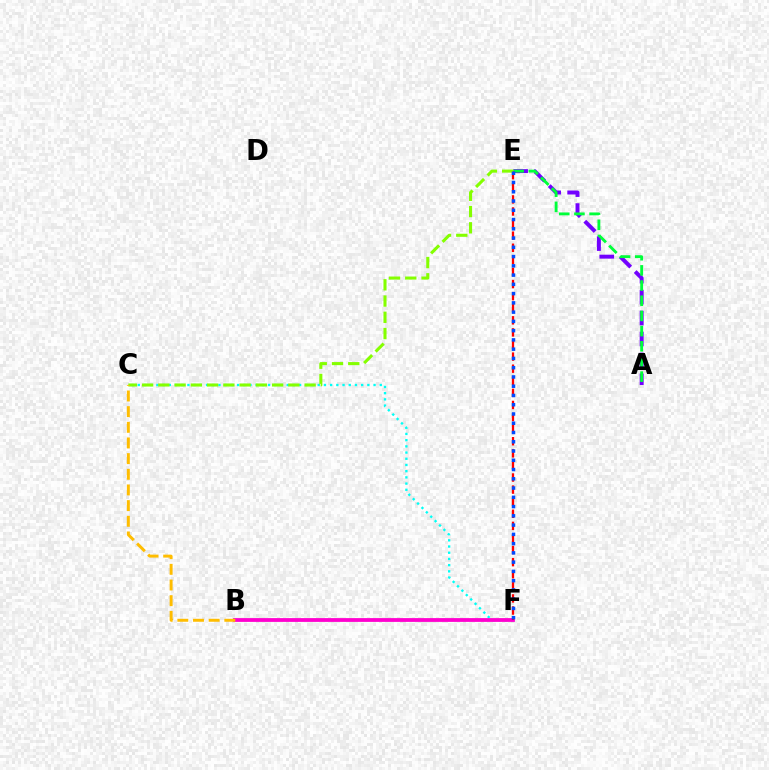{('A', 'E'): [{'color': '#7200ff', 'line_style': 'dashed', 'thickness': 2.85}, {'color': '#00ff39', 'line_style': 'dashed', 'thickness': 2.06}], ('C', 'F'): [{'color': '#00fff6', 'line_style': 'dotted', 'thickness': 1.69}], ('B', 'F'): [{'color': '#ff00cf', 'line_style': 'solid', 'thickness': 2.73}], ('E', 'F'): [{'color': '#ff0000', 'line_style': 'dashed', 'thickness': 1.64}, {'color': '#004bff', 'line_style': 'dotted', 'thickness': 2.52}], ('C', 'E'): [{'color': '#84ff00', 'line_style': 'dashed', 'thickness': 2.21}], ('B', 'C'): [{'color': '#ffbd00', 'line_style': 'dashed', 'thickness': 2.13}]}